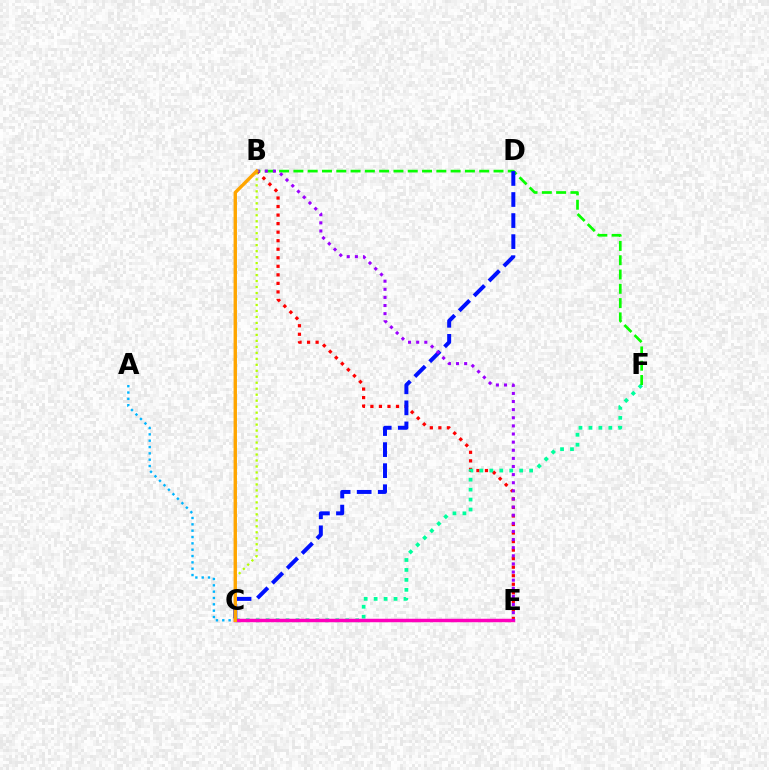{('A', 'C'): [{'color': '#00b5ff', 'line_style': 'dotted', 'thickness': 1.72}], ('B', 'E'): [{'color': '#ff0000', 'line_style': 'dotted', 'thickness': 2.32}, {'color': '#9b00ff', 'line_style': 'dotted', 'thickness': 2.21}], ('B', 'C'): [{'color': '#b3ff00', 'line_style': 'dotted', 'thickness': 1.63}, {'color': '#ffa500', 'line_style': 'solid', 'thickness': 2.44}], ('C', 'F'): [{'color': '#00ff9d', 'line_style': 'dotted', 'thickness': 2.7}], ('C', 'E'): [{'color': '#ff00bd', 'line_style': 'solid', 'thickness': 2.5}], ('B', 'F'): [{'color': '#08ff00', 'line_style': 'dashed', 'thickness': 1.94}], ('C', 'D'): [{'color': '#0010ff', 'line_style': 'dashed', 'thickness': 2.86}]}